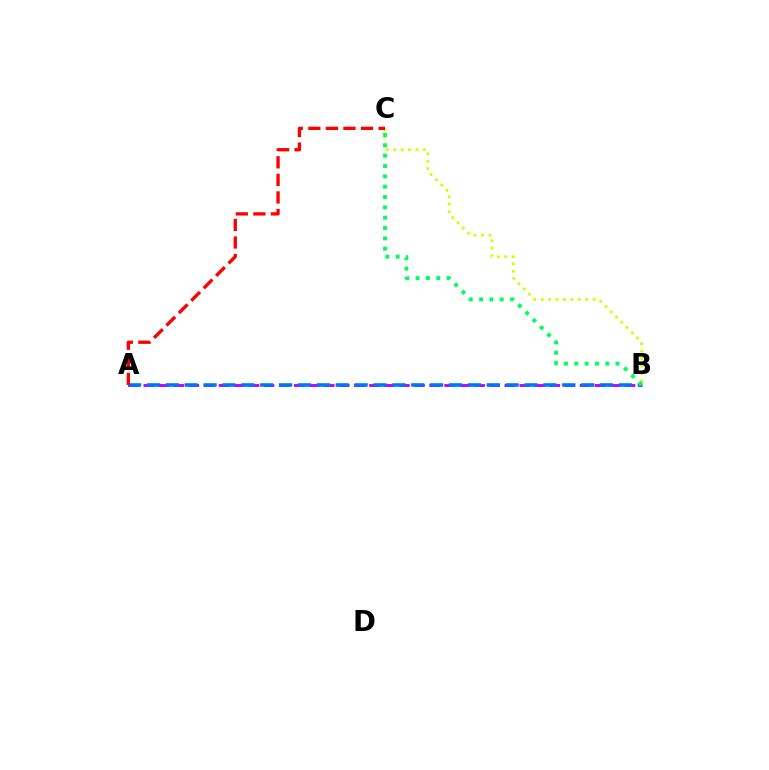{('A', 'B'): [{'color': '#b900ff', 'line_style': 'dashed', 'thickness': 2.04}, {'color': '#0074ff', 'line_style': 'dashed', 'thickness': 2.56}], ('B', 'C'): [{'color': '#d1ff00', 'line_style': 'dotted', 'thickness': 2.02}, {'color': '#00ff5c', 'line_style': 'dotted', 'thickness': 2.81}], ('A', 'C'): [{'color': '#ff0000', 'line_style': 'dashed', 'thickness': 2.39}]}